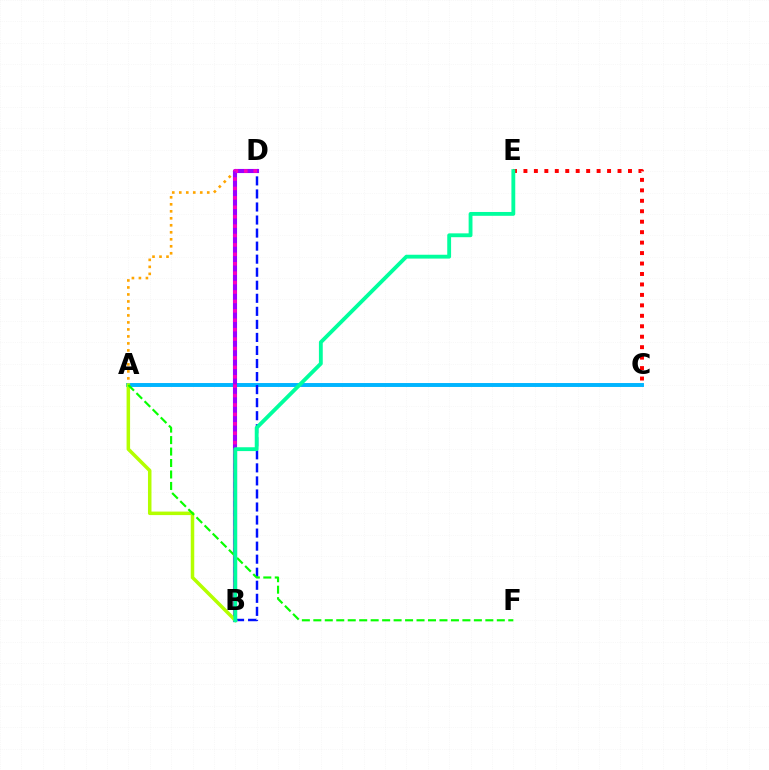{('A', 'C'): [{'color': '#00b5ff', 'line_style': 'solid', 'thickness': 2.82}], ('B', 'D'): [{'color': '#0010ff', 'line_style': 'dashed', 'thickness': 1.77}, {'color': '#9b00ff', 'line_style': 'solid', 'thickness': 2.96}, {'color': '#ff00bd', 'line_style': 'dotted', 'thickness': 2.56}], ('A', 'D'): [{'color': '#ffa500', 'line_style': 'dotted', 'thickness': 1.9}], ('C', 'E'): [{'color': '#ff0000', 'line_style': 'dotted', 'thickness': 2.84}], ('A', 'B'): [{'color': '#b3ff00', 'line_style': 'solid', 'thickness': 2.52}], ('A', 'F'): [{'color': '#08ff00', 'line_style': 'dashed', 'thickness': 1.56}], ('B', 'E'): [{'color': '#00ff9d', 'line_style': 'solid', 'thickness': 2.77}]}